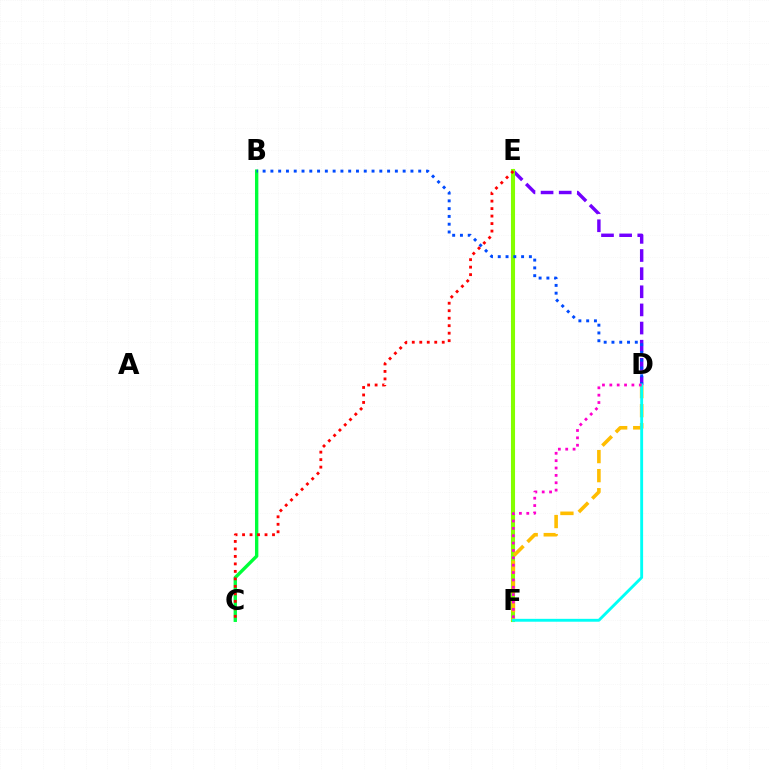{('D', 'E'): [{'color': '#7200ff', 'line_style': 'dashed', 'thickness': 2.46}], ('B', 'C'): [{'color': '#00ff39', 'line_style': 'solid', 'thickness': 2.42}], ('E', 'F'): [{'color': '#84ff00', 'line_style': 'solid', 'thickness': 2.94}], ('D', 'F'): [{'color': '#ffbd00', 'line_style': 'dashed', 'thickness': 2.59}, {'color': '#00fff6', 'line_style': 'solid', 'thickness': 2.07}, {'color': '#ff00cf', 'line_style': 'dotted', 'thickness': 2.0}], ('B', 'D'): [{'color': '#004bff', 'line_style': 'dotted', 'thickness': 2.11}], ('C', 'E'): [{'color': '#ff0000', 'line_style': 'dotted', 'thickness': 2.03}]}